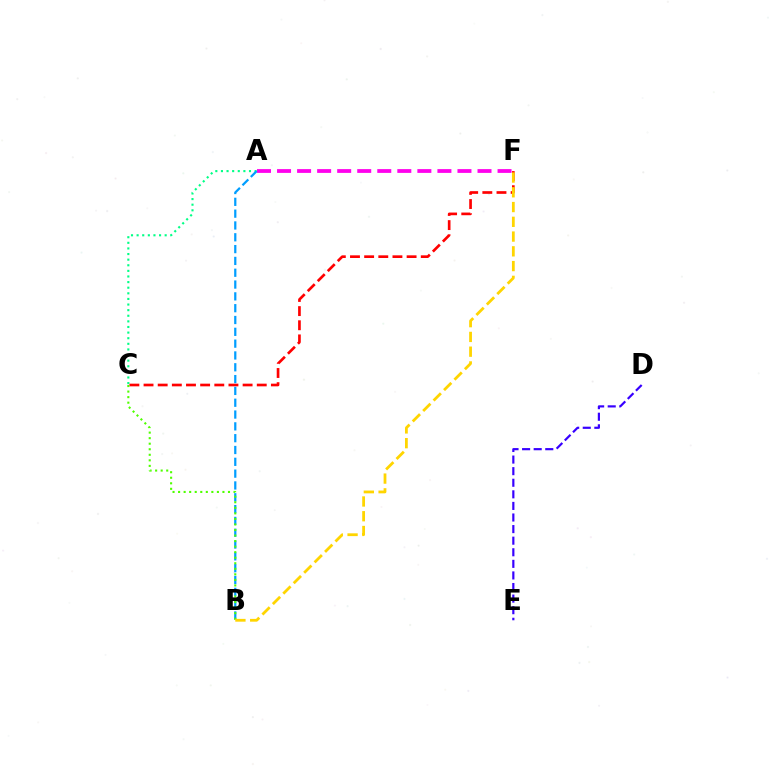{('A', 'C'): [{'color': '#00ff86', 'line_style': 'dotted', 'thickness': 1.52}], ('C', 'F'): [{'color': '#ff0000', 'line_style': 'dashed', 'thickness': 1.92}], ('A', 'F'): [{'color': '#ff00ed', 'line_style': 'dashed', 'thickness': 2.72}], ('A', 'B'): [{'color': '#009eff', 'line_style': 'dashed', 'thickness': 1.61}], ('B', 'C'): [{'color': '#4fff00', 'line_style': 'dotted', 'thickness': 1.51}], ('D', 'E'): [{'color': '#3700ff', 'line_style': 'dashed', 'thickness': 1.57}], ('B', 'F'): [{'color': '#ffd500', 'line_style': 'dashed', 'thickness': 2.0}]}